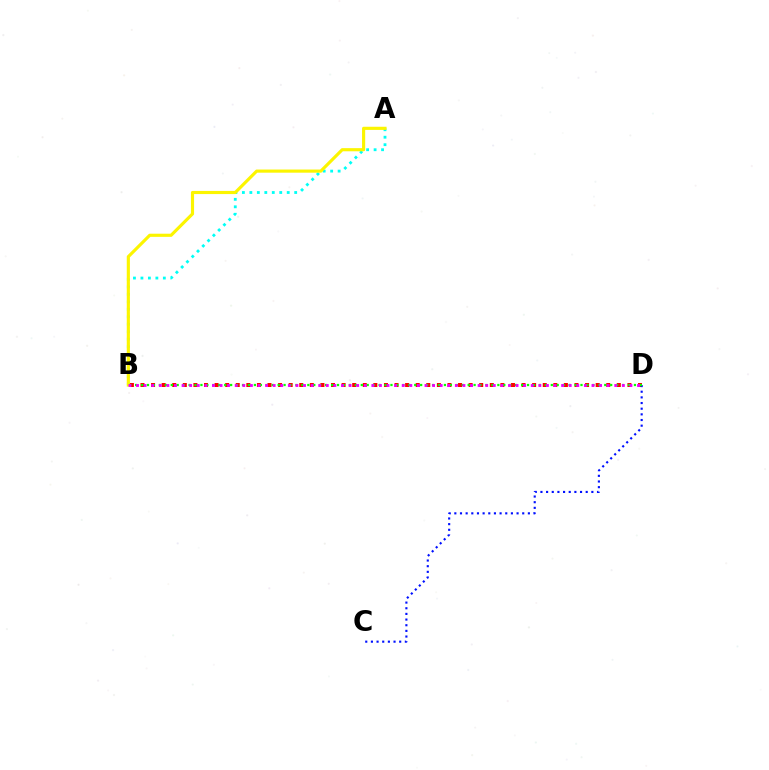{('B', 'D'): [{'color': '#ff0000', 'line_style': 'dotted', 'thickness': 2.88}, {'color': '#08ff00', 'line_style': 'dotted', 'thickness': 1.61}, {'color': '#ee00ff', 'line_style': 'dotted', 'thickness': 2.06}], ('A', 'B'): [{'color': '#00fff6', 'line_style': 'dotted', 'thickness': 2.03}, {'color': '#fcf500', 'line_style': 'solid', 'thickness': 2.26}], ('C', 'D'): [{'color': '#0010ff', 'line_style': 'dotted', 'thickness': 1.54}]}